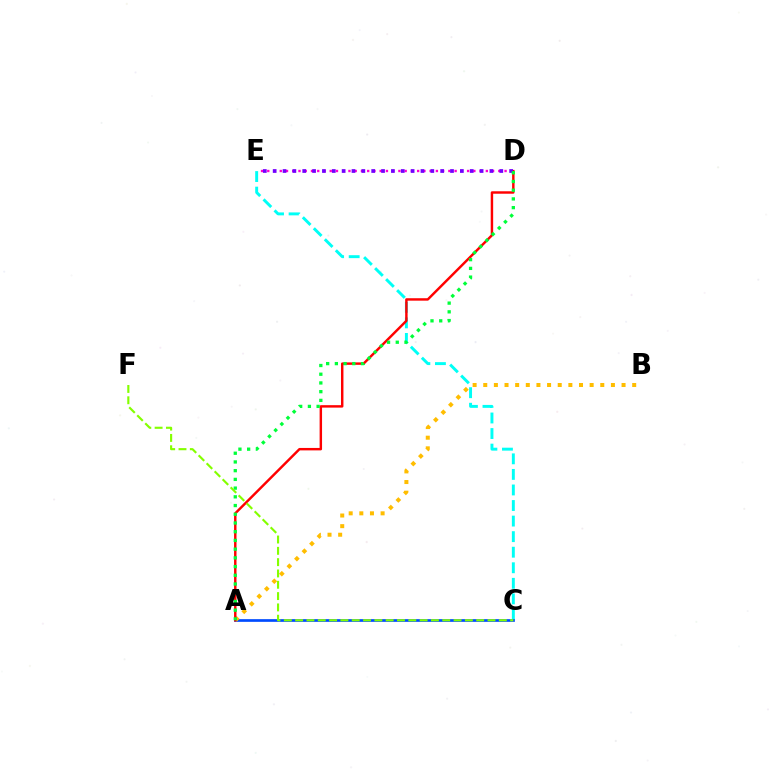{('C', 'E'): [{'color': '#00fff6', 'line_style': 'dashed', 'thickness': 2.11}], ('A', 'C'): [{'color': '#004bff', 'line_style': 'solid', 'thickness': 1.94}], ('A', 'B'): [{'color': '#ffbd00', 'line_style': 'dotted', 'thickness': 2.89}], ('A', 'D'): [{'color': '#ff0000', 'line_style': 'solid', 'thickness': 1.76}, {'color': '#00ff39', 'line_style': 'dotted', 'thickness': 2.37}], ('D', 'E'): [{'color': '#ff00cf', 'line_style': 'dotted', 'thickness': 1.7}, {'color': '#7200ff', 'line_style': 'dotted', 'thickness': 2.68}], ('C', 'F'): [{'color': '#84ff00', 'line_style': 'dashed', 'thickness': 1.54}]}